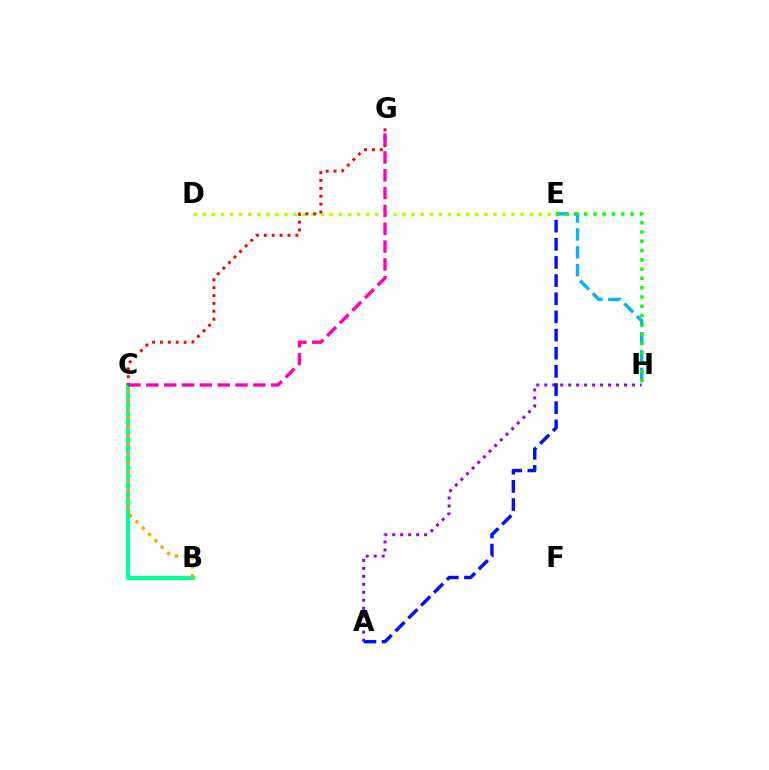{('D', 'E'): [{'color': '#b3ff00', 'line_style': 'dotted', 'thickness': 2.47}], ('A', 'H'): [{'color': '#9b00ff', 'line_style': 'dotted', 'thickness': 2.17}], ('B', 'C'): [{'color': '#00ff9d', 'line_style': 'solid', 'thickness': 2.96}, {'color': '#ffa500', 'line_style': 'dotted', 'thickness': 2.43}], ('E', 'H'): [{'color': '#00b5ff', 'line_style': 'dashed', 'thickness': 2.43}, {'color': '#08ff00', 'line_style': 'dotted', 'thickness': 2.52}], ('A', 'E'): [{'color': '#0010ff', 'line_style': 'dashed', 'thickness': 2.47}], ('C', 'G'): [{'color': '#ff0000', 'line_style': 'dotted', 'thickness': 2.14}, {'color': '#ff00bd', 'line_style': 'dashed', 'thickness': 2.42}]}